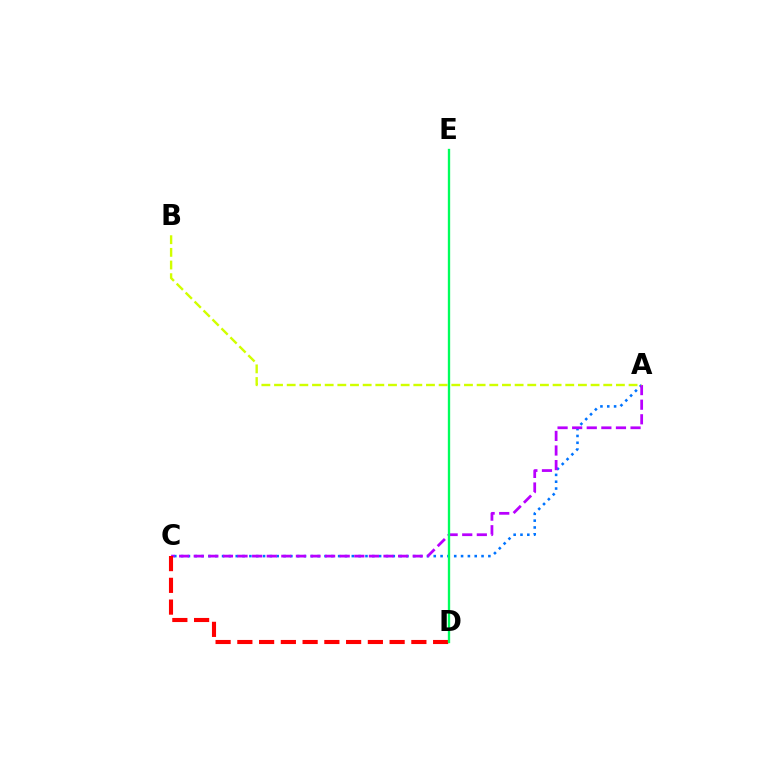{('A', 'C'): [{'color': '#0074ff', 'line_style': 'dotted', 'thickness': 1.86}, {'color': '#b900ff', 'line_style': 'dashed', 'thickness': 1.98}], ('C', 'D'): [{'color': '#ff0000', 'line_style': 'dashed', 'thickness': 2.96}], ('A', 'B'): [{'color': '#d1ff00', 'line_style': 'dashed', 'thickness': 1.72}], ('D', 'E'): [{'color': '#00ff5c', 'line_style': 'solid', 'thickness': 1.68}]}